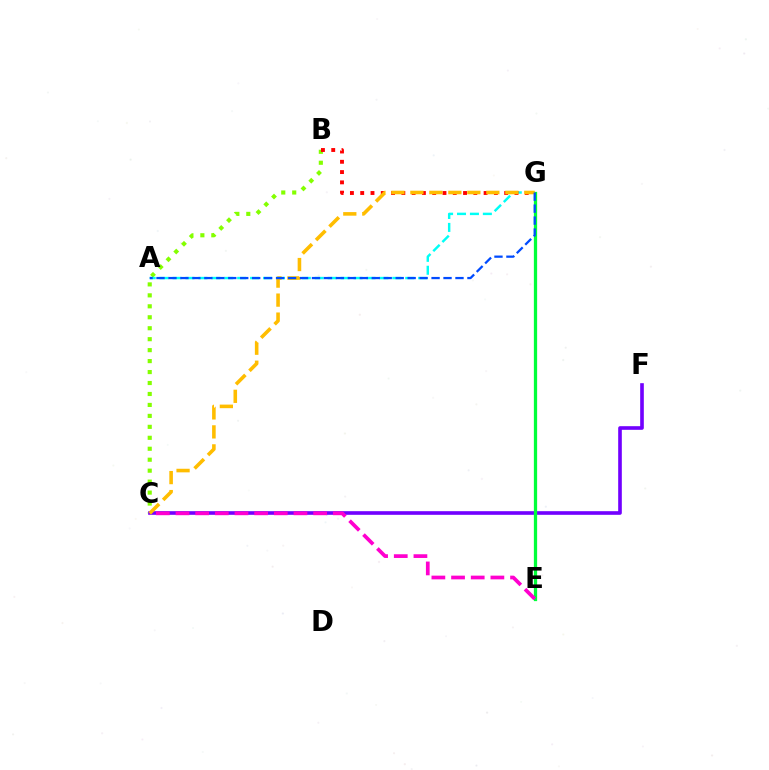{('B', 'C'): [{'color': '#84ff00', 'line_style': 'dotted', 'thickness': 2.98}], ('C', 'F'): [{'color': '#7200ff', 'line_style': 'solid', 'thickness': 2.62}], ('A', 'G'): [{'color': '#00fff6', 'line_style': 'dashed', 'thickness': 1.76}, {'color': '#004bff', 'line_style': 'dashed', 'thickness': 1.62}], ('E', 'G'): [{'color': '#00ff39', 'line_style': 'solid', 'thickness': 2.35}], ('B', 'G'): [{'color': '#ff0000', 'line_style': 'dotted', 'thickness': 2.79}], ('C', 'G'): [{'color': '#ffbd00', 'line_style': 'dashed', 'thickness': 2.58}], ('C', 'E'): [{'color': '#ff00cf', 'line_style': 'dashed', 'thickness': 2.67}]}